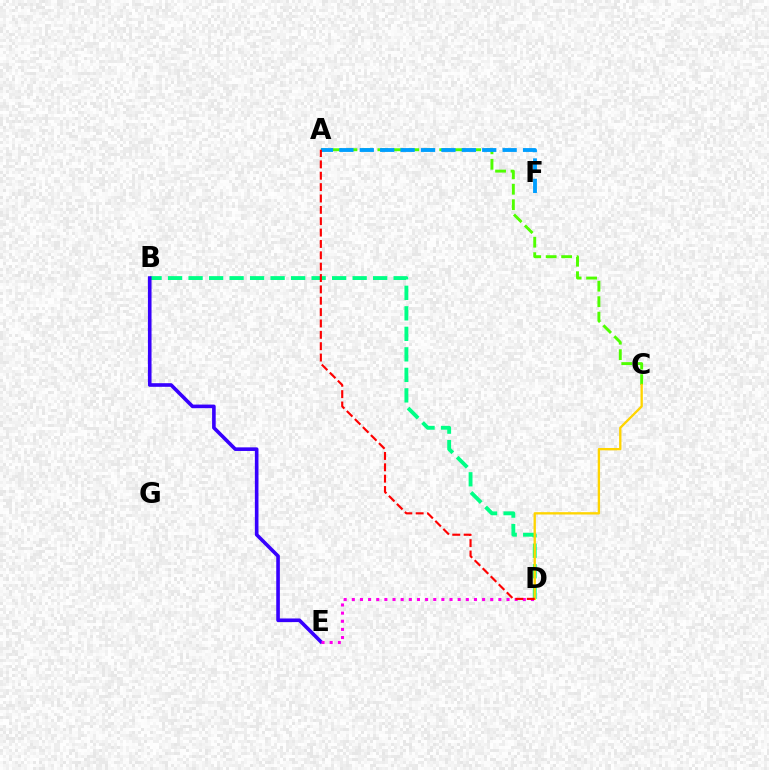{('A', 'C'): [{'color': '#4fff00', 'line_style': 'dashed', 'thickness': 2.1}], ('B', 'D'): [{'color': '#00ff86', 'line_style': 'dashed', 'thickness': 2.79}], ('B', 'E'): [{'color': '#3700ff', 'line_style': 'solid', 'thickness': 2.6}], ('C', 'D'): [{'color': '#ffd500', 'line_style': 'solid', 'thickness': 1.68}], ('A', 'F'): [{'color': '#009eff', 'line_style': 'dashed', 'thickness': 2.77}], ('D', 'E'): [{'color': '#ff00ed', 'line_style': 'dotted', 'thickness': 2.21}], ('A', 'D'): [{'color': '#ff0000', 'line_style': 'dashed', 'thickness': 1.54}]}